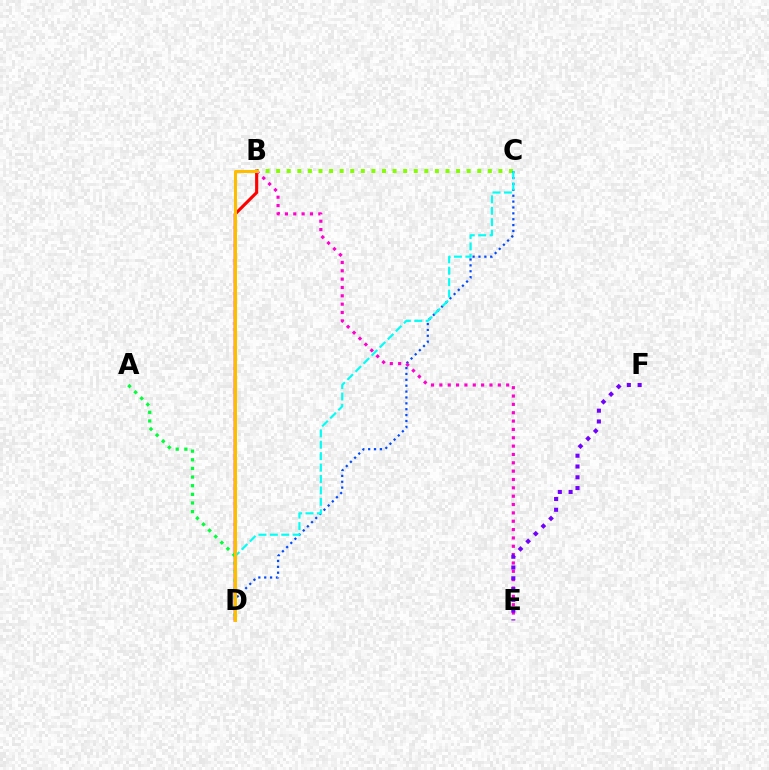{('B', 'C'): [{'color': '#84ff00', 'line_style': 'dotted', 'thickness': 2.88}], ('C', 'D'): [{'color': '#004bff', 'line_style': 'dotted', 'thickness': 1.6}, {'color': '#00fff6', 'line_style': 'dashed', 'thickness': 1.55}], ('B', 'D'): [{'color': '#ff0000', 'line_style': 'solid', 'thickness': 2.25}, {'color': '#ffbd00', 'line_style': 'solid', 'thickness': 2.18}], ('B', 'E'): [{'color': '#ff00cf', 'line_style': 'dotted', 'thickness': 2.27}], ('A', 'D'): [{'color': '#00ff39', 'line_style': 'dotted', 'thickness': 2.35}], ('E', 'F'): [{'color': '#7200ff', 'line_style': 'dotted', 'thickness': 2.93}]}